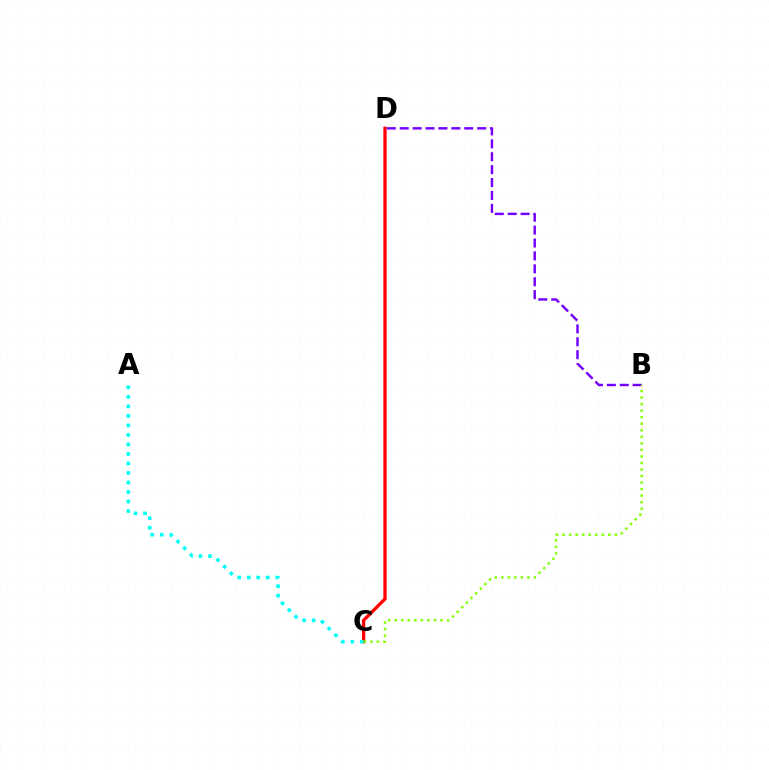{('C', 'D'): [{'color': '#ff0000', 'line_style': 'solid', 'thickness': 2.37}], ('B', 'D'): [{'color': '#7200ff', 'line_style': 'dashed', 'thickness': 1.75}], ('A', 'C'): [{'color': '#00fff6', 'line_style': 'dotted', 'thickness': 2.59}], ('B', 'C'): [{'color': '#84ff00', 'line_style': 'dotted', 'thickness': 1.78}]}